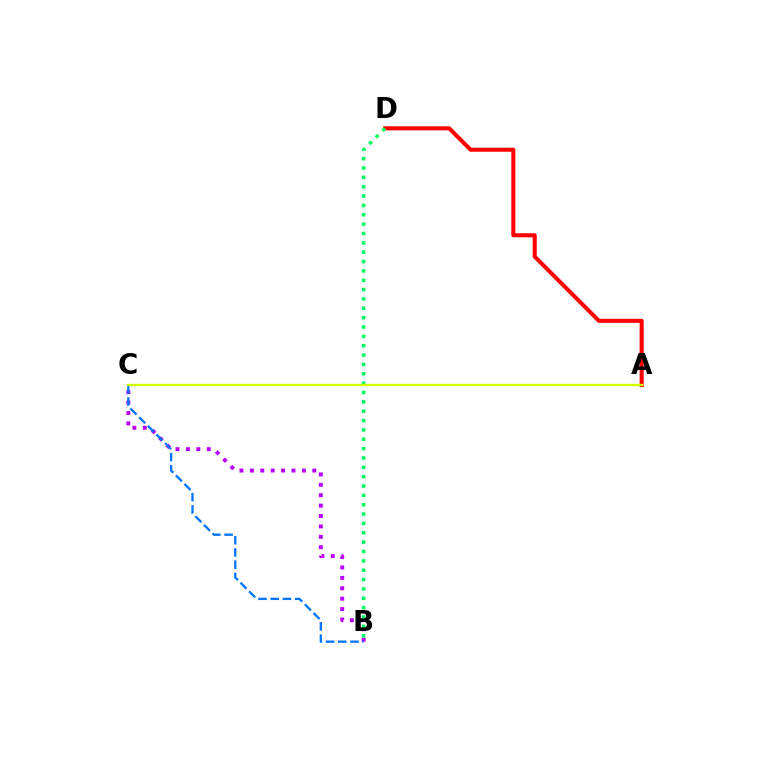{('A', 'D'): [{'color': '#ff0000', 'line_style': 'solid', 'thickness': 2.91}], ('B', 'C'): [{'color': '#b900ff', 'line_style': 'dotted', 'thickness': 2.83}, {'color': '#0074ff', 'line_style': 'dashed', 'thickness': 1.66}], ('B', 'D'): [{'color': '#00ff5c', 'line_style': 'dotted', 'thickness': 2.54}], ('A', 'C'): [{'color': '#d1ff00', 'line_style': 'solid', 'thickness': 1.68}]}